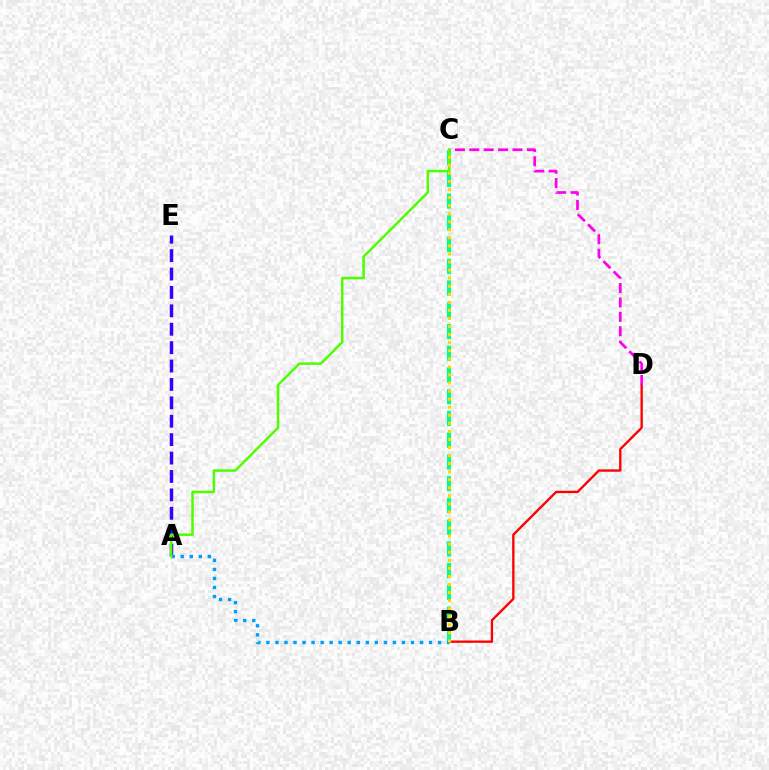{('A', 'E'): [{'color': '#3700ff', 'line_style': 'dashed', 'thickness': 2.5}], ('B', 'C'): [{'color': '#00ff86', 'line_style': 'dashed', 'thickness': 2.95}, {'color': '#ffd500', 'line_style': 'dotted', 'thickness': 2.19}], ('B', 'D'): [{'color': '#ff0000', 'line_style': 'solid', 'thickness': 1.68}], ('A', 'B'): [{'color': '#009eff', 'line_style': 'dotted', 'thickness': 2.45}], ('C', 'D'): [{'color': '#ff00ed', 'line_style': 'dashed', 'thickness': 1.96}], ('A', 'C'): [{'color': '#4fff00', 'line_style': 'solid', 'thickness': 1.8}]}